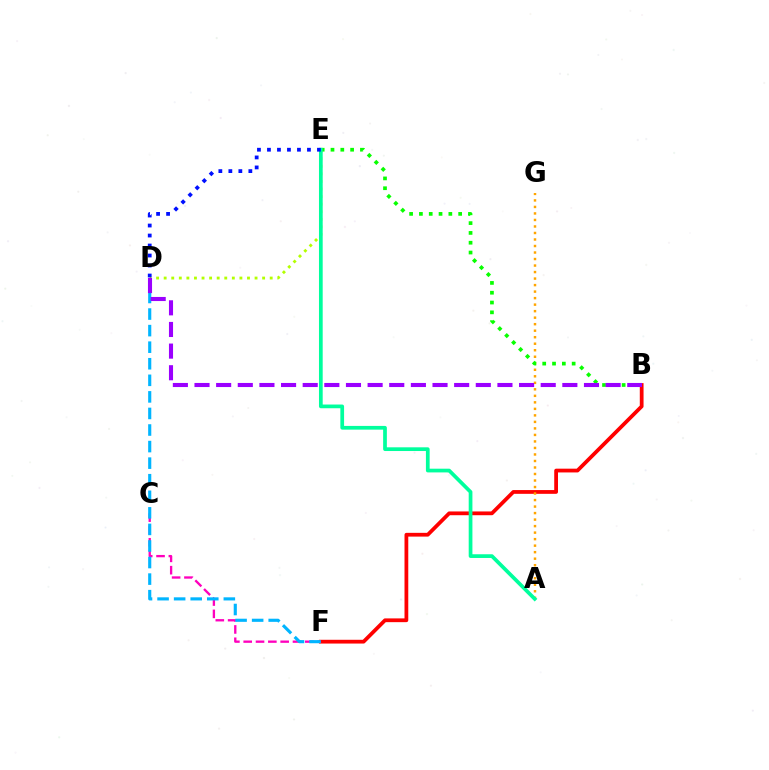{('D', 'E'): [{'color': '#b3ff00', 'line_style': 'dotted', 'thickness': 2.06}, {'color': '#0010ff', 'line_style': 'dotted', 'thickness': 2.72}], ('B', 'F'): [{'color': '#ff0000', 'line_style': 'solid', 'thickness': 2.71}], ('C', 'F'): [{'color': '#ff00bd', 'line_style': 'dashed', 'thickness': 1.67}], ('D', 'F'): [{'color': '#00b5ff', 'line_style': 'dashed', 'thickness': 2.25}], ('A', 'G'): [{'color': '#ffa500', 'line_style': 'dotted', 'thickness': 1.77}], ('B', 'E'): [{'color': '#08ff00', 'line_style': 'dotted', 'thickness': 2.67}], ('A', 'E'): [{'color': '#00ff9d', 'line_style': 'solid', 'thickness': 2.68}], ('B', 'D'): [{'color': '#9b00ff', 'line_style': 'dashed', 'thickness': 2.94}]}